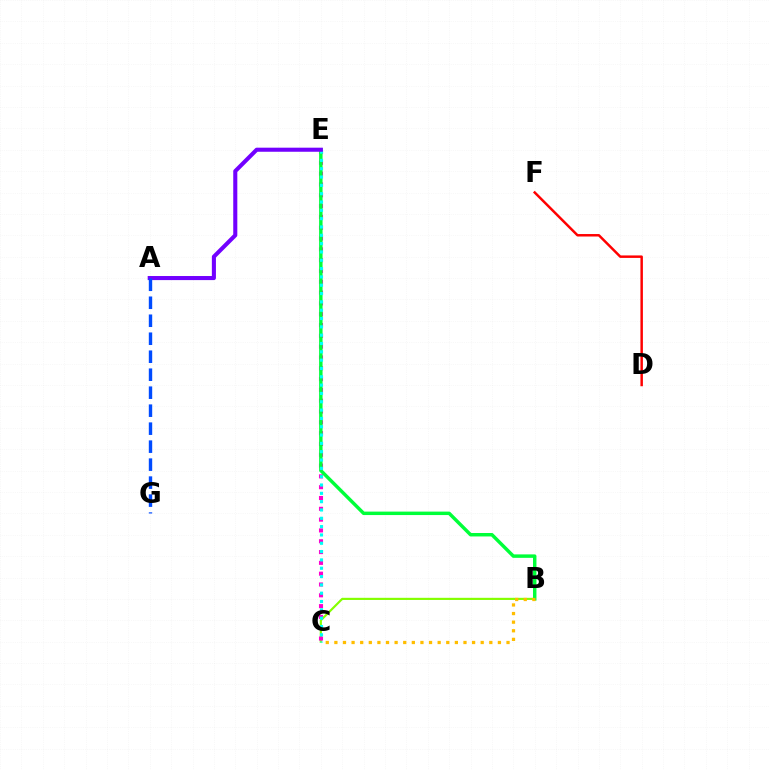{('D', 'F'): [{'color': '#ff0000', 'line_style': 'solid', 'thickness': 1.78}], ('B', 'C'): [{'color': '#84ff00', 'line_style': 'solid', 'thickness': 1.55}, {'color': '#ffbd00', 'line_style': 'dotted', 'thickness': 2.34}], ('C', 'E'): [{'color': '#ff00cf', 'line_style': 'dotted', 'thickness': 2.94}, {'color': '#00fff6', 'line_style': 'dotted', 'thickness': 2.26}], ('B', 'E'): [{'color': '#00ff39', 'line_style': 'solid', 'thickness': 2.49}], ('A', 'E'): [{'color': '#7200ff', 'line_style': 'solid', 'thickness': 2.93}], ('A', 'G'): [{'color': '#004bff', 'line_style': 'dashed', 'thickness': 2.44}]}